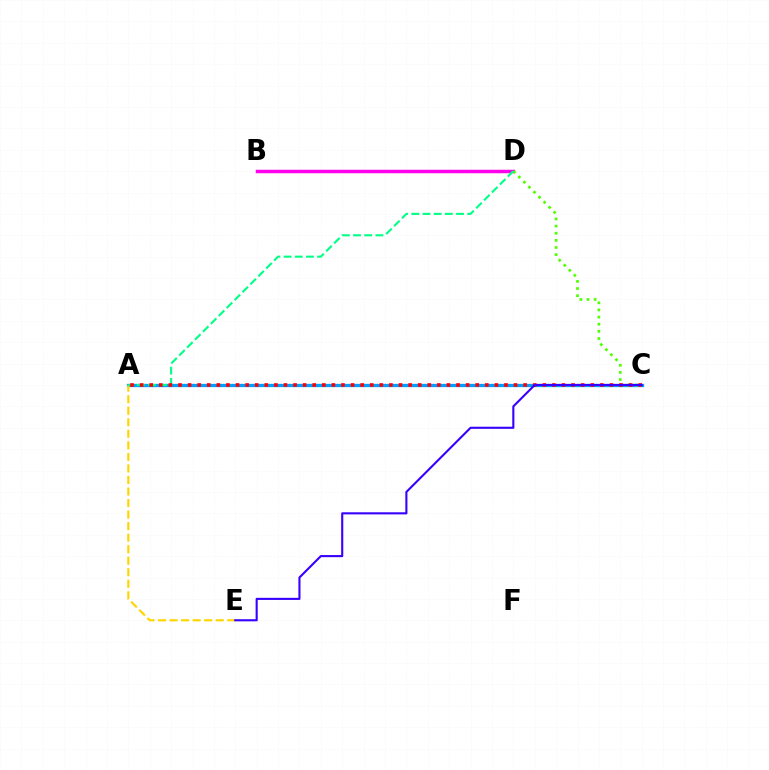{('A', 'C'): [{'color': '#009eff', 'line_style': 'solid', 'thickness': 2.37}, {'color': '#ff0000', 'line_style': 'dotted', 'thickness': 2.6}], ('A', 'E'): [{'color': '#ffd500', 'line_style': 'dashed', 'thickness': 1.57}], ('B', 'D'): [{'color': '#ff00ed', 'line_style': 'solid', 'thickness': 2.51}], ('C', 'D'): [{'color': '#4fff00', 'line_style': 'dotted', 'thickness': 1.94}], ('A', 'D'): [{'color': '#00ff86', 'line_style': 'dashed', 'thickness': 1.52}], ('C', 'E'): [{'color': '#3700ff', 'line_style': 'solid', 'thickness': 1.52}]}